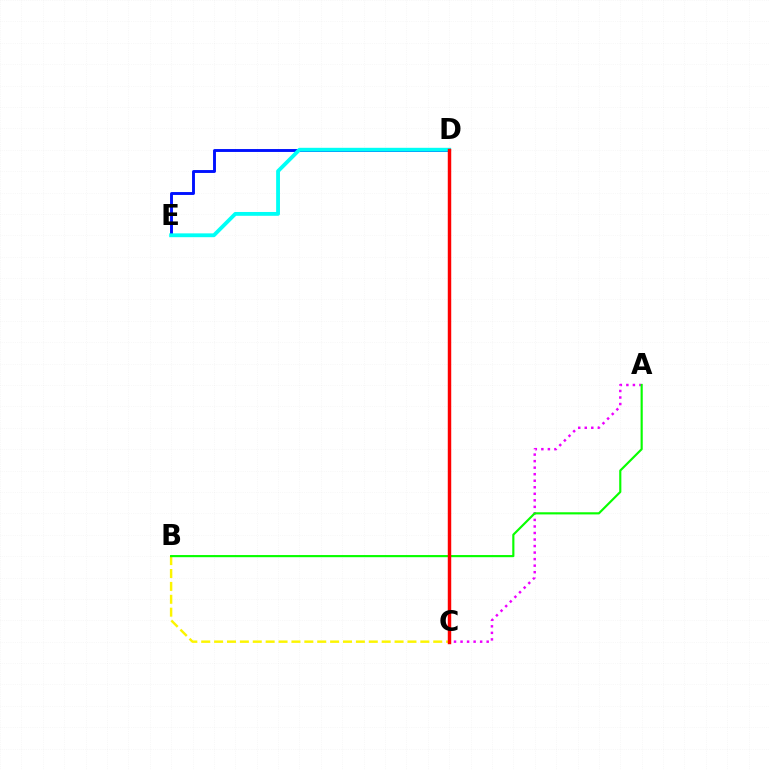{('B', 'C'): [{'color': '#fcf500', 'line_style': 'dashed', 'thickness': 1.75}], ('A', 'C'): [{'color': '#ee00ff', 'line_style': 'dotted', 'thickness': 1.77}], ('D', 'E'): [{'color': '#0010ff', 'line_style': 'solid', 'thickness': 2.08}, {'color': '#00fff6', 'line_style': 'solid', 'thickness': 2.76}], ('A', 'B'): [{'color': '#08ff00', 'line_style': 'solid', 'thickness': 1.55}], ('C', 'D'): [{'color': '#ff0000', 'line_style': 'solid', 'thickness': 2.48}]}